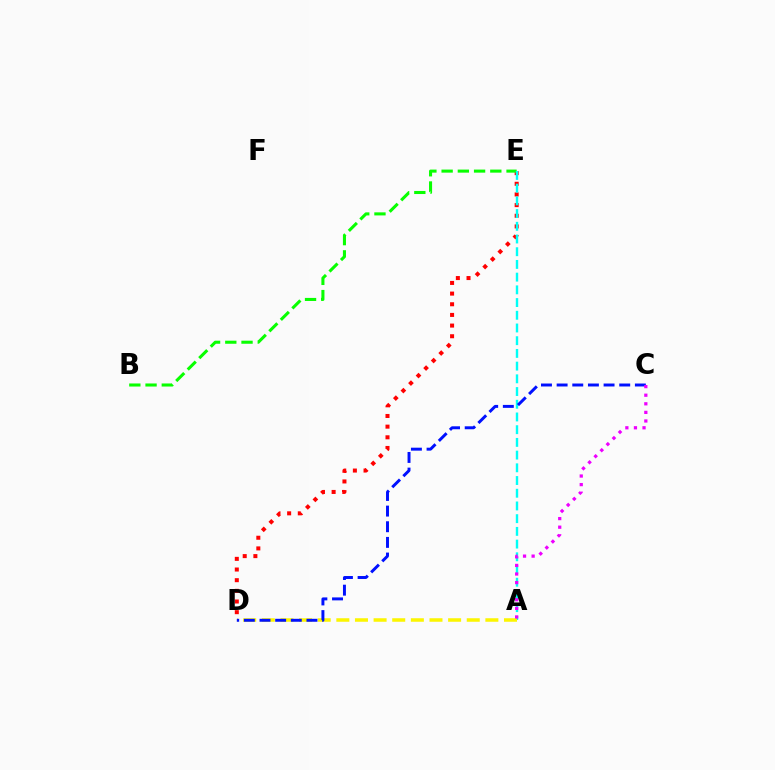{('D', 'E'): [{'color': '#ff0000', 'line_style': 'dotted', 'thickness': 2.9}], ('B', 'E'): [{'color': '#08ff00', 'line_style': 'dashed', 'thickness': 2.2}], ('A', 'E'): [{'color': '#00fff6', 'line_style': 'dashed', 'thickness': 1.73}], ('A', 'D'): [{'color': '#fcf500', 'line_style': 'dashed', 'thickness': 2.53}], ('C', 'D'): [{'color': '#0010ff', 'line_style': 'dashed', 'thickness': 2.13}], ('A', 'C'): [{'color': '#ee00ff', 'line_style': 'dotted', 'thickness': 2.33}]}